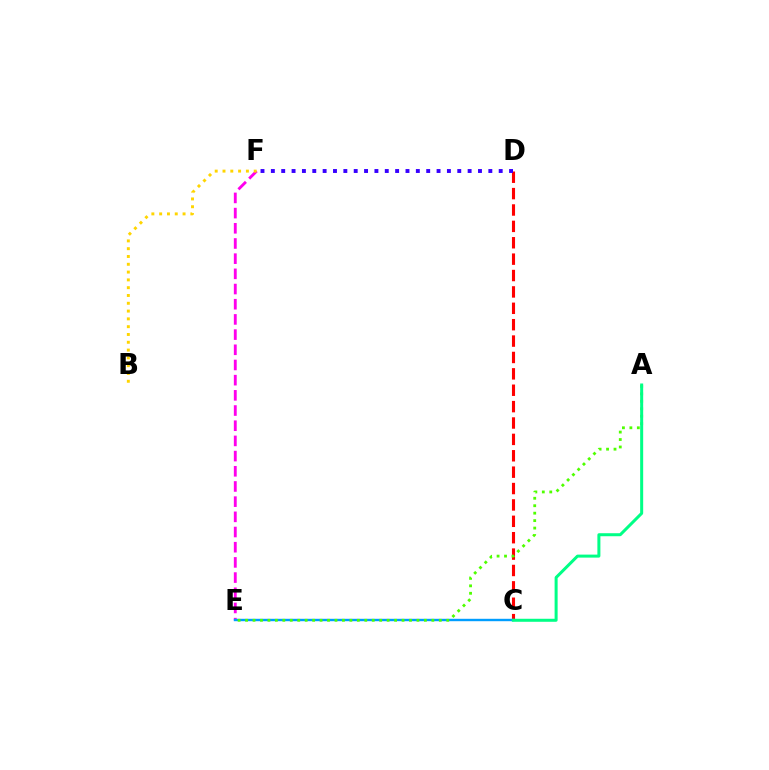{('C', 'D'): [{'color': '#ff0000', 'line_style': 'dashed', 'thickness': 2.23}], ('E', 'F'): [{'color': '#ff00ed', 'line_style': 'dashed', 'thickness': 2.06}], ('C', 'E'): [{'color': '#009eff', 'line_style': 'solid', 'thickness': 1.73}], ('A', 'E'): [{'color': '#4fff00', 'line_style': 'dotted', 'thickness': 2.02}], ('B', 'F'): [{'color': '#ffd500', 'line_style': 'dotted', 'thickness': 2.12}], ('D', 'F'): [{'color': '#3700ff', 'line_style': 'dotted', 'thickness': 2.81}], ('A', 'C'): [{'color': '#00ff86', 'line_style': 'solid', 'thickness': 2.17}]}